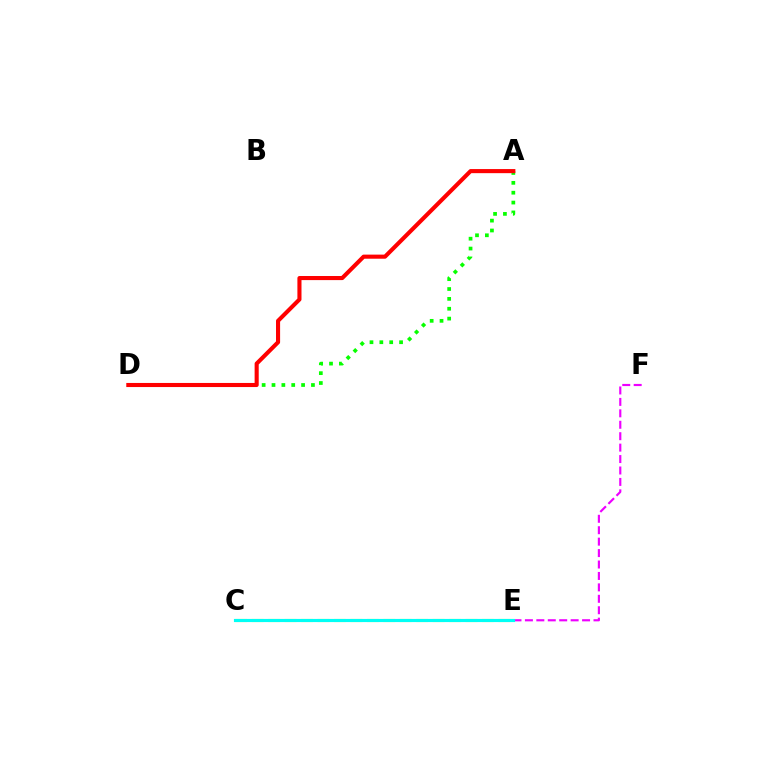{('A', 'D'): [{'color': '#08ff00', 'line_style': 'dotted', 'thickness': 2.68}, {'color': '#ff0000', 'line_style': 'solid', 'thickness': 2.95}], ('C', 'E'): [{'color': '#fcf500', 'line_style': 'dashed', 'thickness': 2.23}, {'color': '#0010ff', 'line_style': 'solid', 'thickness': 2.15}, {'color': '#00fff6', 'line_style': 'solid', 'thickness': 2.26}], ('E', 'F'): [{'color': '#ee00ff', 'line_style': 'dashed', 'thickness': 1.55}]}